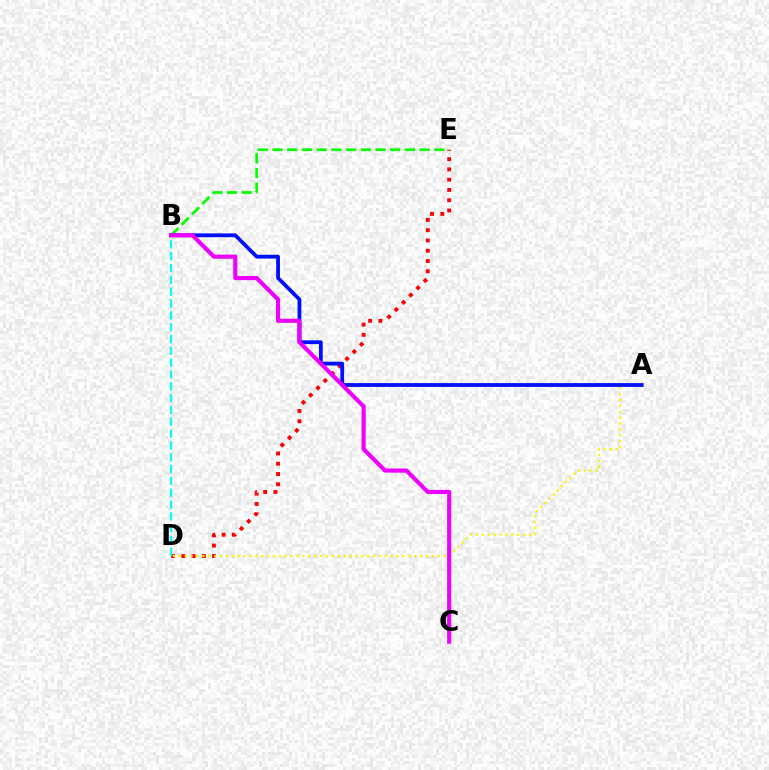{('D', 'E'): [{'color': '#ff0000', 'line_style': 'dotted', 'thickness': 2.79}], ('B', 'E'): [{'color': '#08ff00', 'line_style': 'dashed', 'thickness': 2.0}], ('A', 'D'): [{'color': '#fcf500', 'line_style': 'dotted', 'thickness': 1.6}], ('A', 'B'): [{'color': '#0010ff', 'line_style': 'solid', 'thickness': 2.73}], ('B', 'D'): [{'color': '#00fff6', 'line_style': 'dashed', 'thickness': 1.61}], ('B', 'C'): [{'color': '#ee00ff', 'line_style': 'solid', 'thickness': 2.98}]}